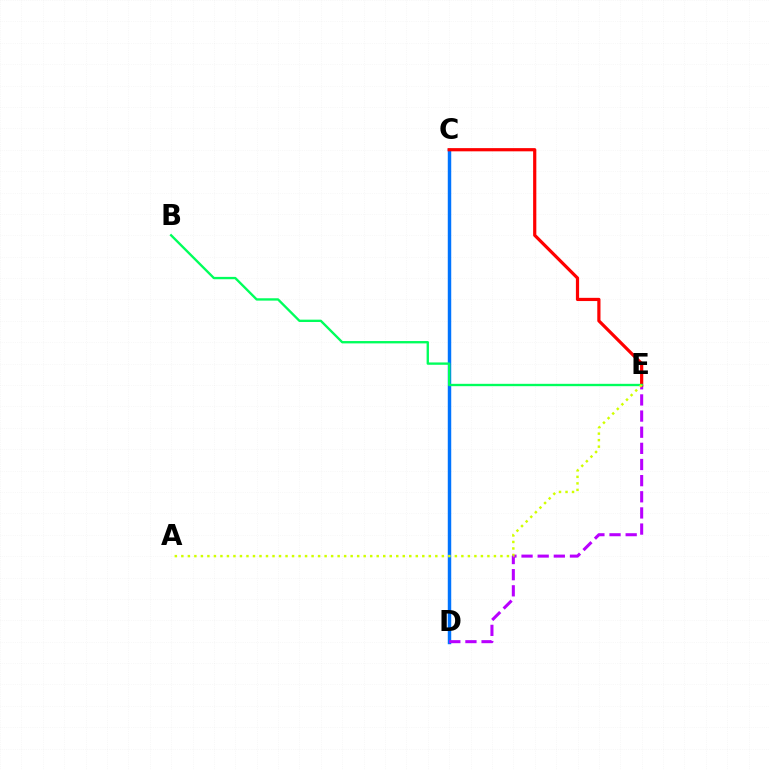{('C', 'D'): [{'color': '#0074ff', 'line_style': 'solid', 'thickness': 2.48}], ('D', 'E'): [{'color': '#b900ff', 'line_style': 'dashed', 'thickness': 2.19}], ('C', 'E'): [{'color': '#ff0000', 'line_style': 'solid', 'thickness': 2.31}], ('B', 'E'): [{'color': '#00ff5c', 'line_style': 'solid', 'thickness': 1.69}], ('A', 'E'): [{'color': '#d1ff00', 'line_style': 'dotted', 'thickness': 1.77}]}